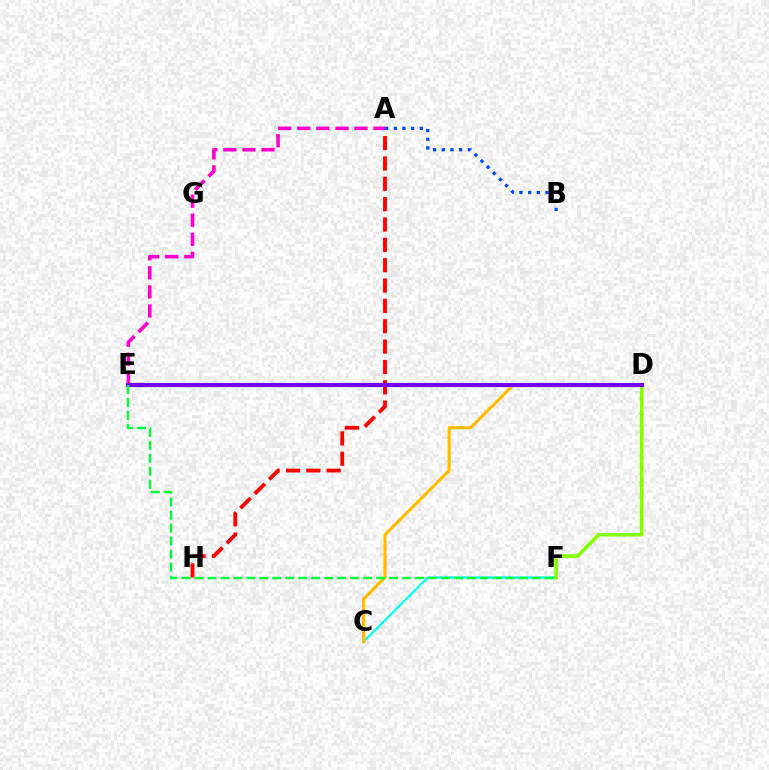{('C', 'F'): [{'color': '#00fff6', 'line_style': 'solid', 'thickness': 1.57}], ('D', 'F'): [{'color': '#84ff00', 'line_style': 'solid', 'thickness': 2.57}], ('A', 'H'): [{'color': '#ff0000', 'line_style': 'dashed', 'thickness': 2.76}], ('C', 'D'): [{'color': '#ffbd00', 'line_style': 'solid', 'thickness': 2.25}], ('A', 'E'): [{'color': '#ff00cf', 'line_style': 'dashed', 'thickness': 2.59}], ('A', 'B'): [{'color': '#004bff', 'line_style': 'dotted', 'thickness': 2.36}], ('D', 'E'): [{'color': '#7200ff', 'line_style': 'solid', 'thickness': 2.99}], ('E', 'F'): [{'color': '#00ff39', 'line_style': 'dashed', 'thickness': 1.76}]}